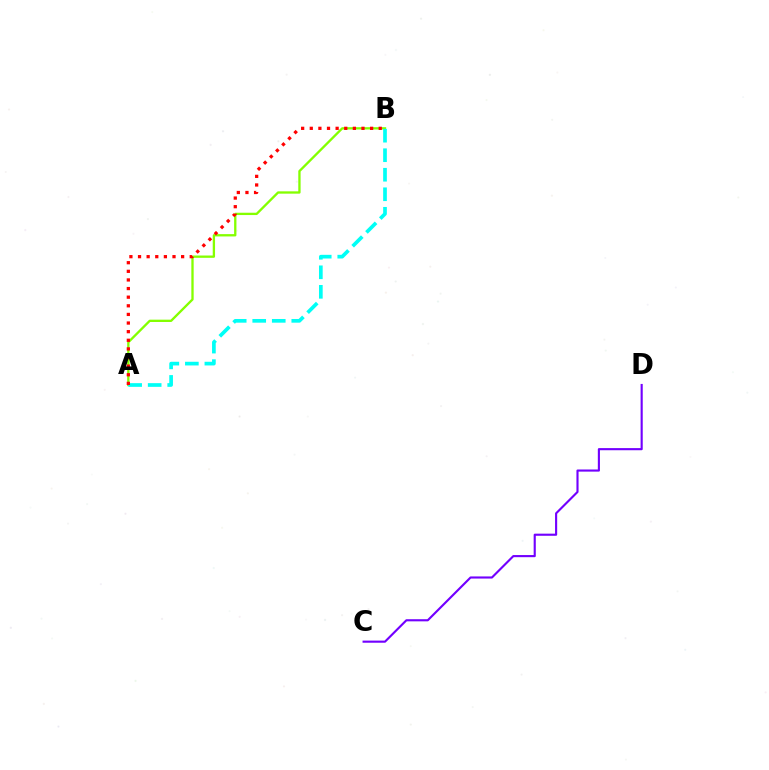{('A', 'B'): [{'color': '#84ff00', 'line_style': 'solid', 'thickness': 1.67}, {'color': '#00fff6', 'line_style': 'dashed', 'thickness': 2.65}, {'color': '#ff0000', 'line_style': 'dotted', 'thickness': 2.34}], ('C', 'D'): [{'color': '#7200ff', 'line_style': 'solid', 'thickness': 1.54}]}